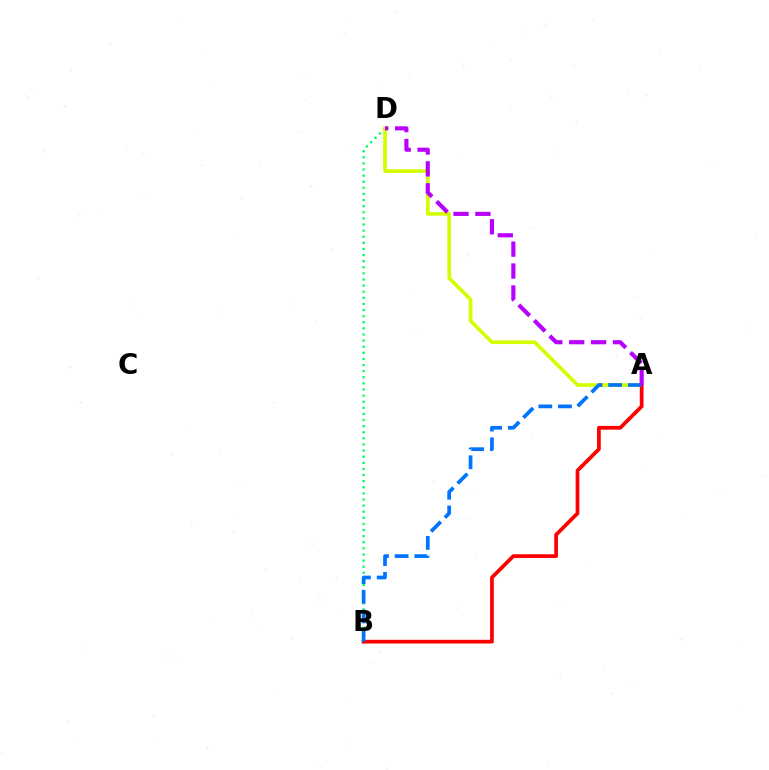{('B', 'D'): [{'color': '#00ff5c', 'line_style': 'dotted', 'thickness': 1.66}], ('A', 'D'): [{'color': '#d1ff00', 'line_style': 'solid', 'thickness': 2.65}, {'color': '#b900ff', 'line_style': 'dashed', 'thickness': 2.97}], ('A', 'B'): [{'color': '#ff0000', 'line_style': 'solid', 'thickness': 2.69}, {'color': '#0074ff', 'line_style': 'dashed', 'thickness': 2.67}]}